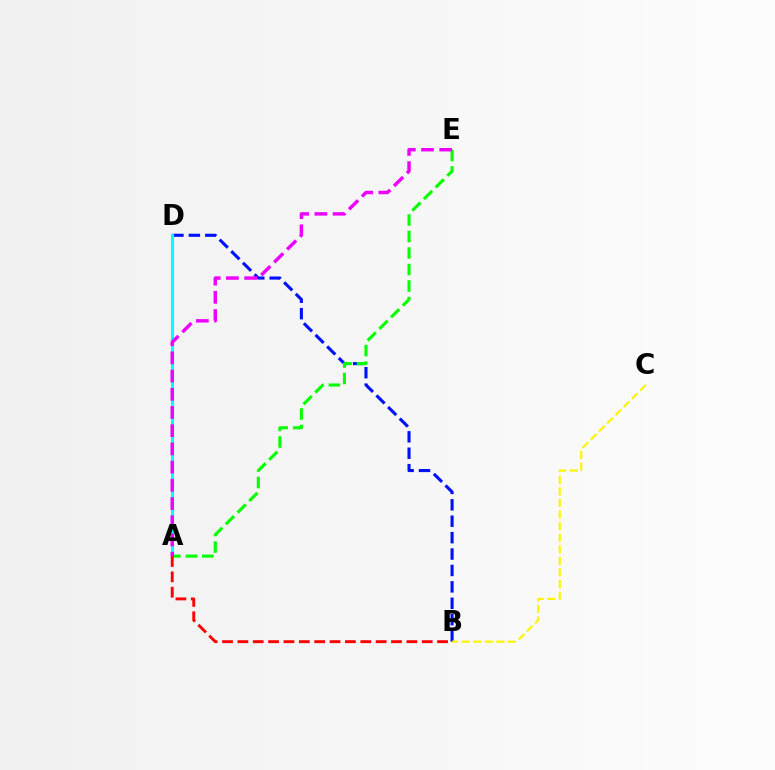{('B', 'D'): [{'color': '#0010ff', 'line_style': 'dashed', 'thickness': 2.23}], ('A', 'D'): [{'color': '#00fff6', 'line_style': 'solid', 'thickness': 2.23}], ('A', 'E'): [{'color': '#08ff00', 'line_style': 'dashed', 'thickness': 2.24}, {'color': '#ee00ff', 'line_style': 'dashed', 'thickness': 2.47}], ('A', 'B'): [{'color': '#ff0000', 'line_style': 'dashed', 'thickness': 2.09}], ('B', 'C'): [{'color': '#fcf500', 'line_style': 'dashed', 'thickness': 1.57}]}